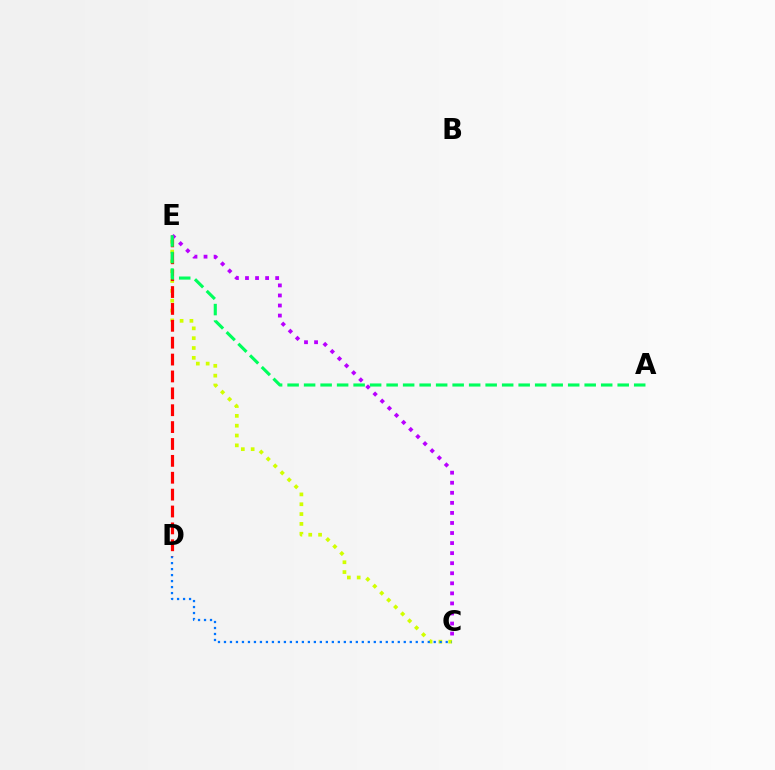{('C', 'E'): [{'color': '#d1ff00', 'line_style': 'dotted', 'thickness': 2.67}, {'color': '#b900ff', 'line_style': 'dotted', 'thickness': 2.73}], ('C', 'D'): [{'color': '#0074ff', 'line_style': 'dotted', 'thickness': 1.63}], ('D', 'E'): [{'color': '#ff0000', 'line_style': 'dashed', 'thickness': 2.29}], ('A', 'E'): [{'color': '#00ff5c', 'line_style': 'dashed', 'thickness': 2.24}]}